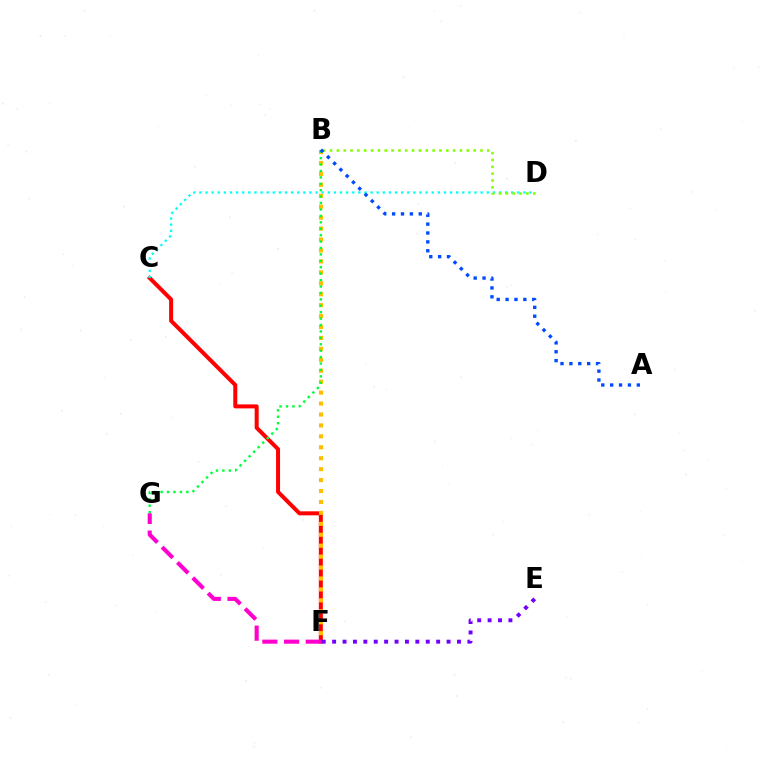{('C', 'F'): [{'color': '#ff0000', 'line_style': 'solid', 'thickness': 2.88}], ('C', 'D'): [{'color': '#00fff6', 'line_style': 'dotted', 'thickness': 1.66}], ('B', 'F'): [{'color': '#ffbd00', 'line_style': 'dotted', 'thickness': 2.97}], ('B', 'D'): [{'color': '#84ff00', 'line_style': 'dotted', 'thickness': 1.86}], ('E', 'F'): [{'color': '#7200ff', 'line_style': 'dotted', 'thickness': 2.83}], ('B', 'G'): [{'color': '#00ff39', 'line_style': 'dotted', 'thickness': 1.74}], ('F', 'G'): [{'color': '#ff00cf', 'line_style': 'dashed', 'thickness': 2.95}], ('A', 'B'): [{'color': '#004bff', 'line_style': 'dotted', 'thickness': 2.41}]}